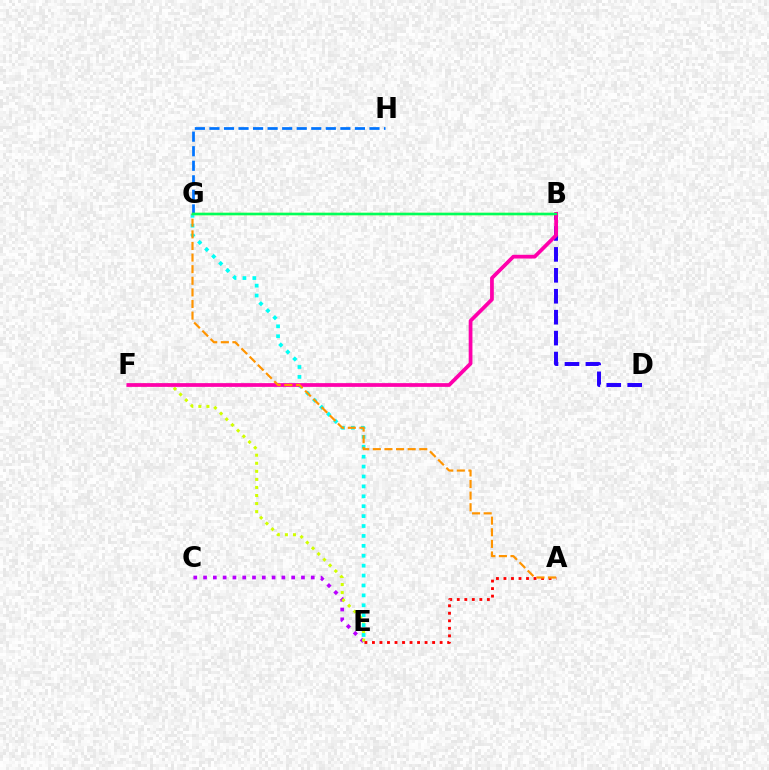{('G', 'H'): [{'color': '#0074ff', 'line_style': 'dashed', 'thickness': 1.98}], ('B', 'D'): [{'color': '#2500ff', 'line_style': 'dashed', 'thickness': 2.84}], ('C', 'E'): [{'color': '#b900ff', 'line_style': 'dotted', 'thickness': 2.66}], ('E', 'F'): [{'color': '#d1ff00', 'line_style': 'dotted', 'thickness': 2.19}], ('B', 'G'): [{'color': '#3dff00', 'line_style': 'solid', 'thickness': 1.74}, {'color': '#00ff5c', 'line_style': 'solid', 'thickness': 1.66}], ('E', 'G'): [{'color': '#00fff6', 'line_style': 'dotted', 'thickness': 2.69}], ('B', 'F'): [{'color': '#ff00ac', 'line_style': 'solid', 'thickness': 2.7}], ('A', 'E'): [{'color': '#ff0000', 'line_style': 'dotted', 'thickness': 2.04}], ('A', 'G'): [{'color': '#ff9400', 'line_style': 'dashed', 'thickness': 1.58}]}